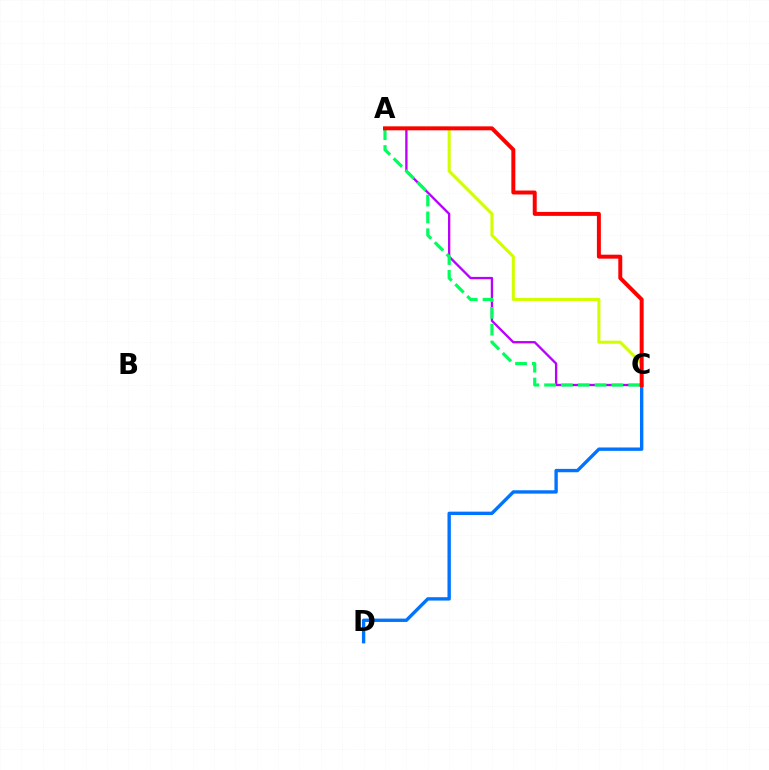{('A', 'C'): [{'color': '#b900ff', 'line_style': 'solid', 'thickness': 1.67}, {'color': '#00ff5c', 'line_style': 'dashed', 'thickness': 2.29}, {'color': '#d1ff00', 'line_style': 'solid', 'thickness': 2.2}, {'color': '#ff0000', 'line_style': 'solid', 'thickness': 2.85}], ('C', 'D'): [{'color': '#0074ff', 'line_style': 'solid', 'thickness': 2.43}]}